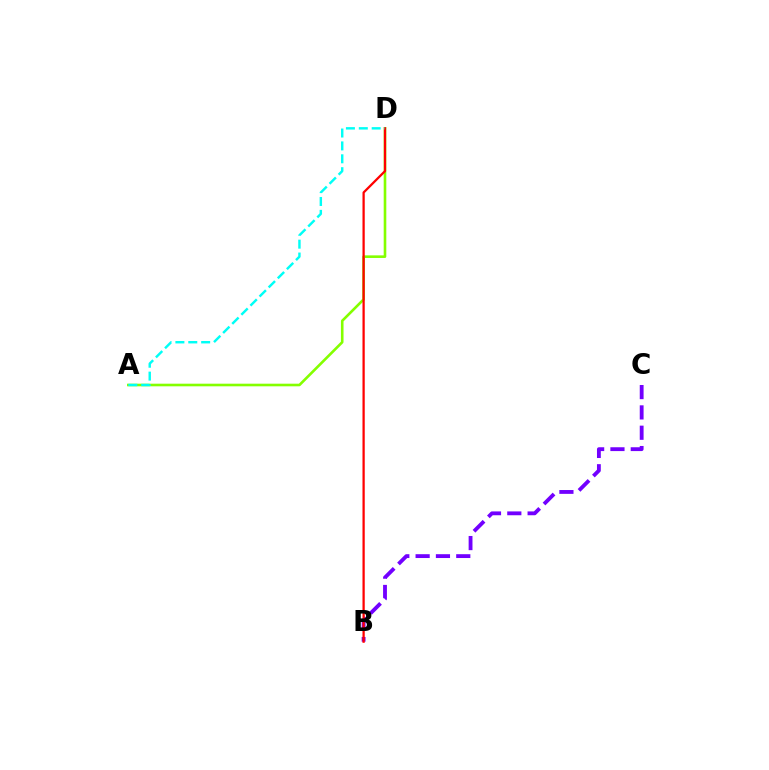{('B', 'C'): [{'color': '#7200ff', 'line_style': 'dashed', 'thickness': 2.76}], ('A', 'D'): [{'color': '#84ff00', 'line_style': 'solid', 'thickness': 1.88}, {'color': '#00fff6', 'line_style': 'dashed', 'thickness': 1.75}], ('B', 'D'): [{'color': '#ff0000', 'line_style': 'solid', 'thickness': 1.63}]}